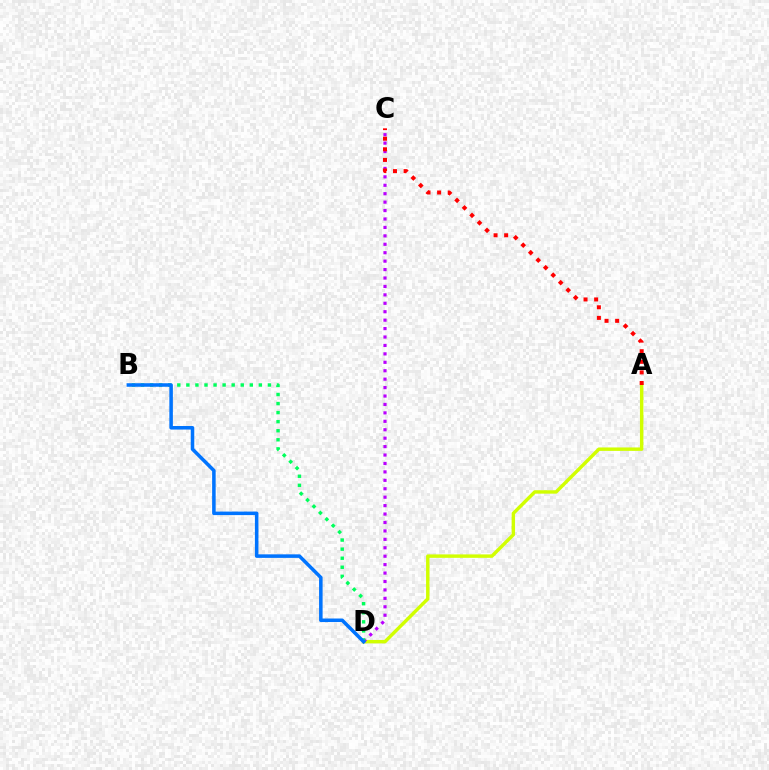{('A', 'D'): [{'color': '#d1ff00', 'line_style': 'solid', 'thickness': 2.47}], ('C', 'D'): [{'color': '#b900ff', 'line_style': 'dotted', 'thickness': 2.29}], ('B', 'D'): [{'color': '#00ff5c', 'line_style': 'dotted', 'thickness': 2.46}, {'color': '#0074ff', 'line_style': 'solid', 'thickness': 2.54}], ('A', 'C'): [{'color': '#ff0000', 'line_style': 'dotted', 'thickness': 2.88}]}